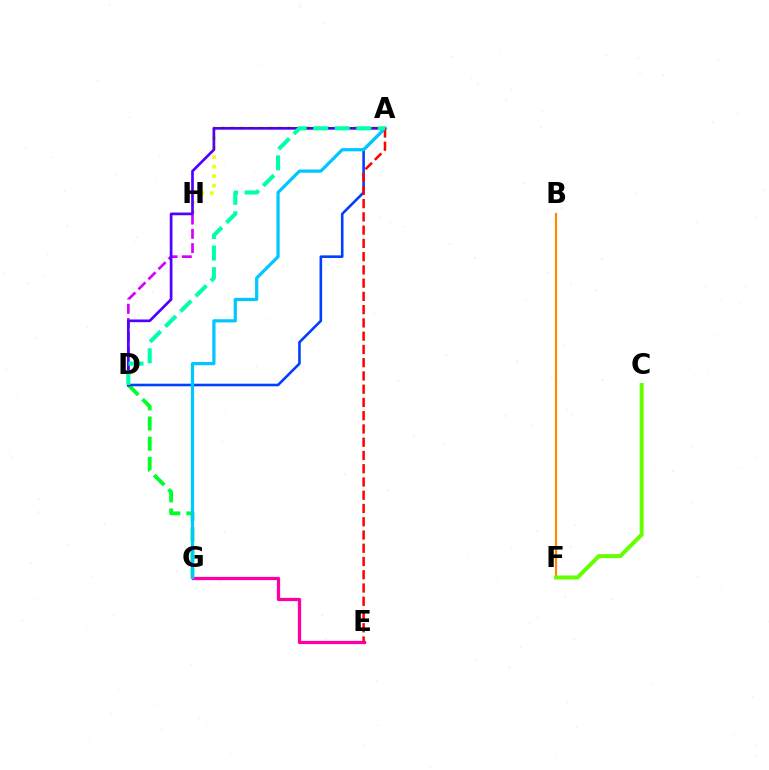{('E', 'G'): [{'color': '#ff00a0', 'line_style': 'solid', 'thickness': 2.35}], ('D', 'G'): [{'color': '#00ff27', 'line_style': 'dashed', 'thickness': 2.74}], ('A', 'D'): [{'color': '#003fff', 'line_style': 'solid', 'thickness': 1.87}, {'color': '#4f00ff', 'line_style': 'solid', 'thickness': 1.94}, {'color': '#00ffaf', 'line_style': 'dashed', 'thickness': 2.93}], ('A', 'H'): [{'color': '#eeff00', 'line_style': 'dotted', 'thickness': 2.58}], ('B', 'F'): [{'color': '#ff8800', 'line_style': 'solid', 'thickness': 1.56}], ('D', 'H'): [{'color': '#d600ff', 'line_style': 'dashed', 'thickness': 1.94}], ('A', 'G'): [{'color': '#00c7ff', 'line_style': 'solid', 'thickness': 2.32}], ('A', 'E'): [{'color': '#ff0000', 'line_style': 'dashed', 'thickness': 1.8}], ('C', 'F'): [{'color': '#66ff00', 'line_style': 'solid', 'thickness': 2.87}]}